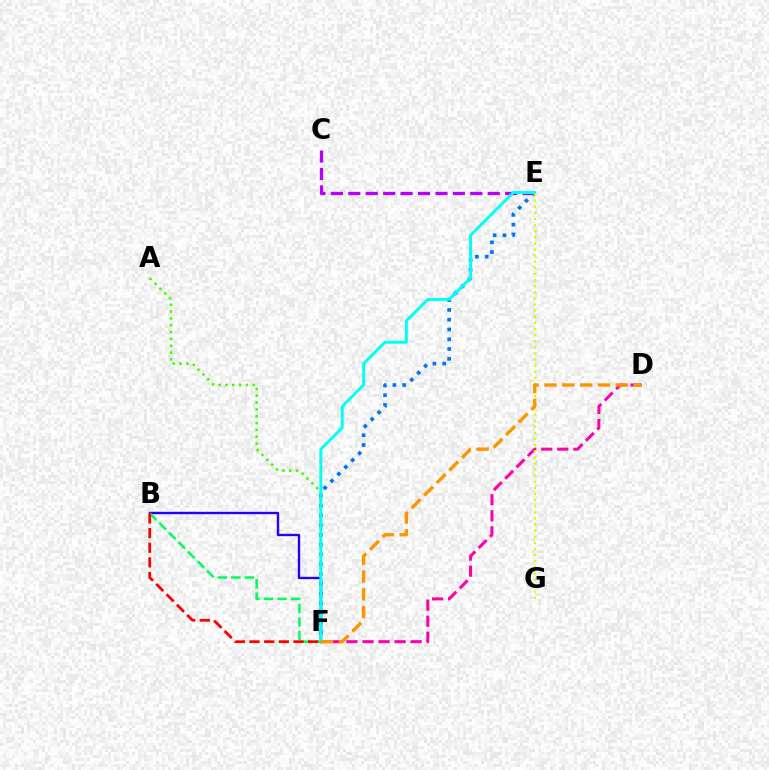{('D', 'F'): [{'color': '#ff00ac', 'line_style': 'dashed', 'thickness': 2.18}, {'color': '#ff9400', 'line_style': 'dashed', 'thickness': 2.42}], ('C', 'E'): [{'color': '#b900ff', 'line_style': 'dashed', 'thickness': 2.37}], ('E', 'F'): [{'color': '#0074ff', 'line_style': 'dotted', 'thickness': 2.66}, {'color': '#00fff6', 'line_style': 'solid', 'thickness': 2.1}], ('A', 'F'): [{'color': '#3dff00', 'line_style': 'dotted', 'thickness': 1.86}], ('B', 'F'): [{'color': '#2500ff', 'line_style': 'solid', 'thickness': 1.7}, {'color': '#00ff5c', 'line_style': 'dashed', 'thickness': 1.83}, {'color': '#ff0000', 'line_style': 'dashed', 'thickness': 1.99}], ('E', 'G'): [{'color': '#d1ff00', 'line_style': 'dotted', 'thickness': 1.66}]}